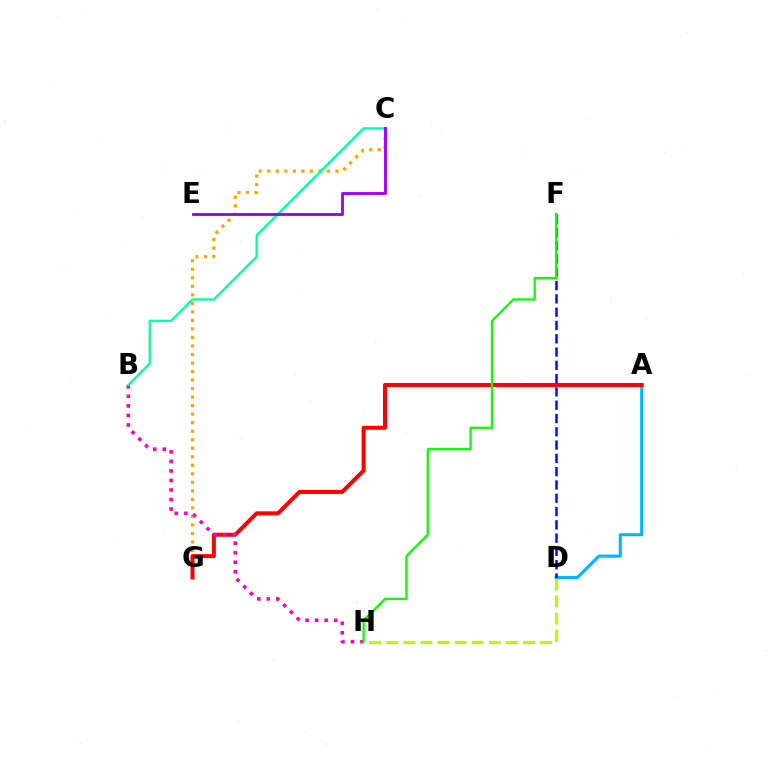{('A', 'D'): [{'color': '#00b5ff', 'line_style': 'solid', 'thickness': 2.19}], ('C', 'G'): [{'color': '#ffa500', 'line_style': 'dotted', 'thickness': 2.32}], ('A', 'G'): [{'color': '#ff0000', 'line_style': 'solid', 'thickness': 2.87}], ('D', 'F'): [{'color': '#0010ff', 'line_style': 'dashed', 'thickness': 1.81}], ('B', 'H'): [{'color': '#ff00bd', 'line_style': 'dotted', 'thickness': 2.59}], ('B', 'C'): [{'color': '#00ff9d', 'line_style': 'solid', 'thickness': 1.63}], ('C', 'E'): [{'color': '#9b00ff', 'line_style': 'solid', 'thickness': 2.06}], ('D', 'H'): [{'color': '#b3ff00', 'line_style': 'dashed', 'thickness': 2.32}], ('F', 'H'): [{'color': '#08ff00', 'line_style': 'solid', 'thickness': 1.63}]}